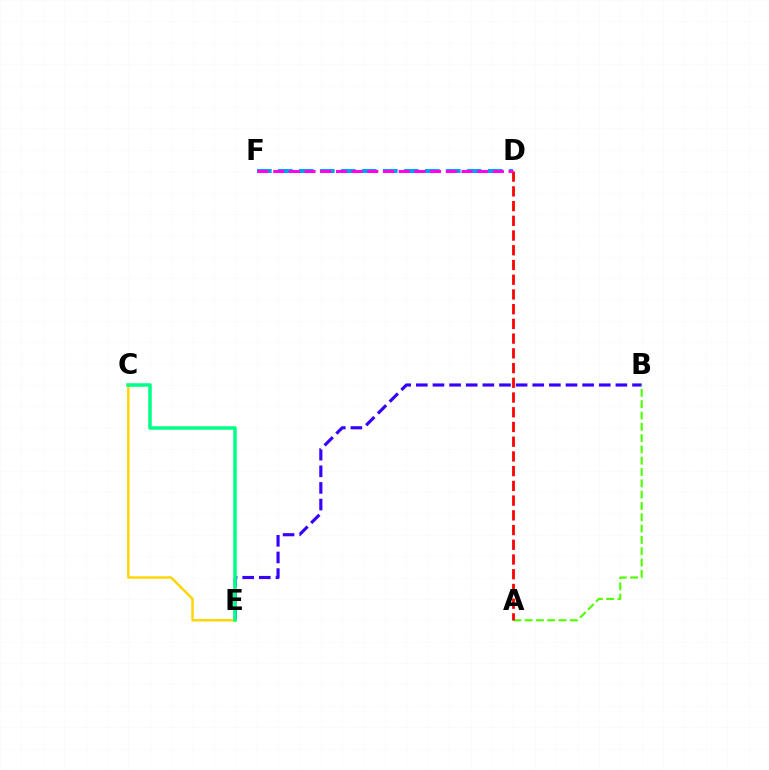{('B', 'E'): [{'color': '#3700ff', 'line_style': 'dashed', 'thickness': 2.26}], ('C', 'E'): [{'color': '#ffd500', 'line_style': 'solid', 'thickness': 1.74}, {'color': '#00ff86', 'line_style': 'solid', 'thickness': 2.53}], ('D', 'F'): [{'color': '#009eff', 'line_style': 'dashed', 'thickness': 2.85}, {'color': '#ff00ed', 'line_style': 'dashed', 'thickness': 2.13}], ('A', 'B'): [{'color': '#4fff00', 'line_style': 'dashed', 'thickness': 1.54}], ('A', 'D'): [{'color': '#ff0000', 'line_style': 'dashed', 'thickness': 2.0}]}